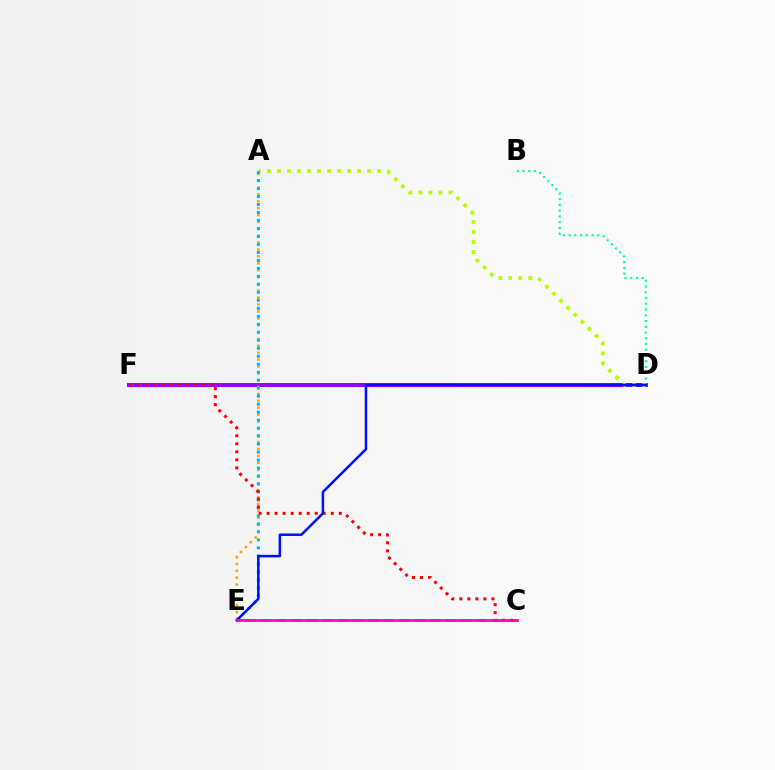{('D', 'F'): [{'color': '#9b00ff', 'line_style': 'solid', 'thickness': 2.86}], ('B', 'D'): [{'color': '#00ff9d', 'line_style': 'dotted', 'thickness': 1.56}], ('A', 'D'): [{'color': '#b3ff00', 'line_style': 'dotted', 'thickness': 2.72}], ('C', 'E'): [{'color': '#08ff00', 'line_style': 'dashed', 'thickness': 2.09}, {'color': '#ff00bd', 'line_style': 'solid', 'thickness': 1.91}], ('A', 'E'): [{'color': '#ffa500', 'line_style': 'dotted', 'thickness': 1.87}, {'color': '#00b5ff', 'line_style': 'dotted', 'thickness': 2.17}], ('C', 'F'): [{'color': '#ff0000', 'line_style': 'dotted', 'thickness': 2.18}], ('D', 'E'): [{'color': '#0010ff', 'line_style': 'solid', 'thickness': 1.81}]}